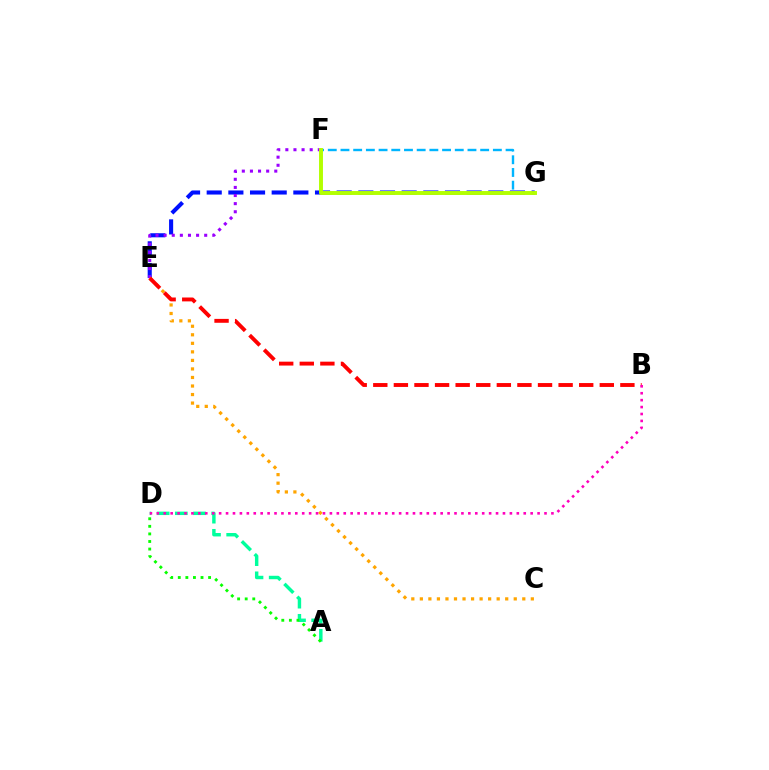{('E', 'G'): [{'color': '#0010ff', 'line_style': 'dashed', 'thickness': 2.94}], ('F', 'G'): [{'color': '#00b5ff', 'line_style': 'dashed', 'thickness': 1.73}, {'color': '#b3ff00', 'line_style': 'solid', 'thickness': 2.82}], ('E', 'F'): [{'color': '#9b00ff', 'line_style': 'dotted', 'thickness': 2.2}], ('A', 'D'): [{'color': '#00ff9d', 'line_style': 'dashed', 'thickness': 2.47}, {'color': '#08ff00', 'line_style': 'dotted', 'thickness': 2.06}], ('C', 'E'): [{'color': '#ffa500', 'line_style': 'dotted', 'thickness': 2.32}], ('B', 'E'): [{'color': '#ff0000', 'line_style': 'dashed', 'thickness': 2.8}], ('B', 'D'): [{'color': '#ff00bd', 'line_style': 'dotted', 'thickness': 1.88}]}